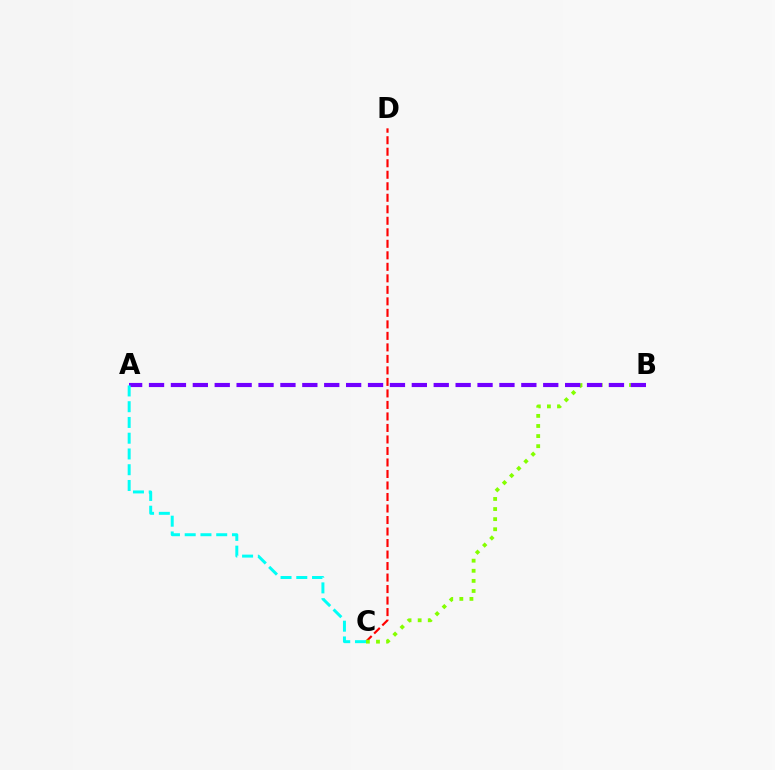{('C', 'D'): [{'color': '#ff0000', 'line_style': 'dashed', 'thickness': 1.56}], ('B', 'C'): [{'color': '#84ff00', 'line_style': 'dotted', 'thickness': 2.74}], ('A', 'B'): [{'color': '#7200ff', 'line_style': 'dashed', 'thickness': 2.98}], ('A', 'C'): [{'color': '#00fff6', 'line_style': 'dashed', 'thickness': 2.14}]}